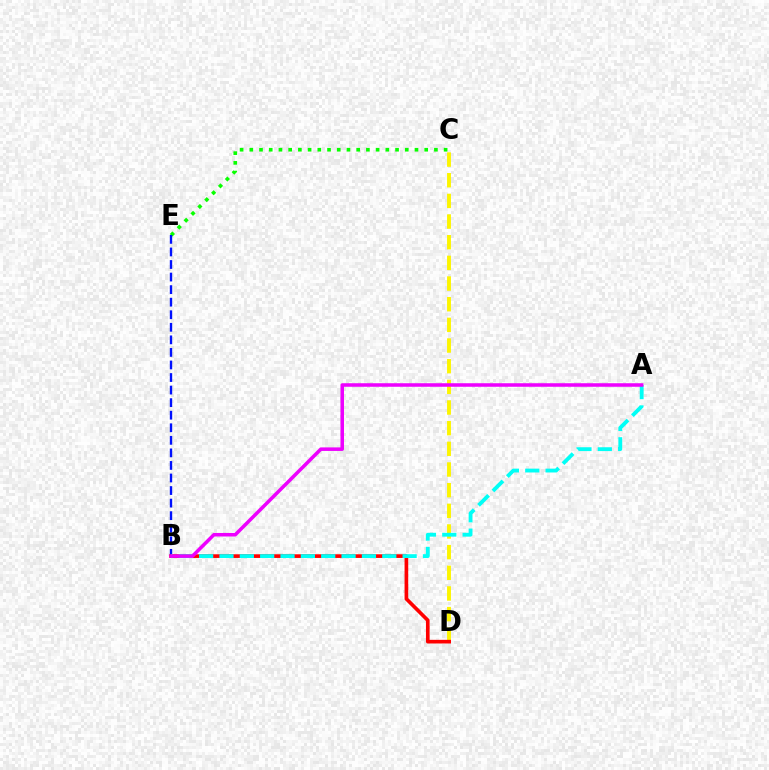{('C', 'E'): [{'color': '#08ff00', 'line_style': 'dotted', 'thickness': 2.64}], ('C', 'D'): [{'color': '#fcf500', 'line_style': 'dashed', 'thickness': 2.81}], ('B', 'E'): [{'color': '#0010ff', 'line_style': 'dashed', 'thickness': 1.71}], ('B', 'D'): [{'color': '#ff0000', 'line_style': 'solid', 'thickness': 2.63}], ('A', 'B'): [{'color': '#00fff6', 'line_style': 'dashed', 'thickness': 2.76}, {'color': '#ee00ff', 'line_style': 'solid', 'thickness': 2.54}]}